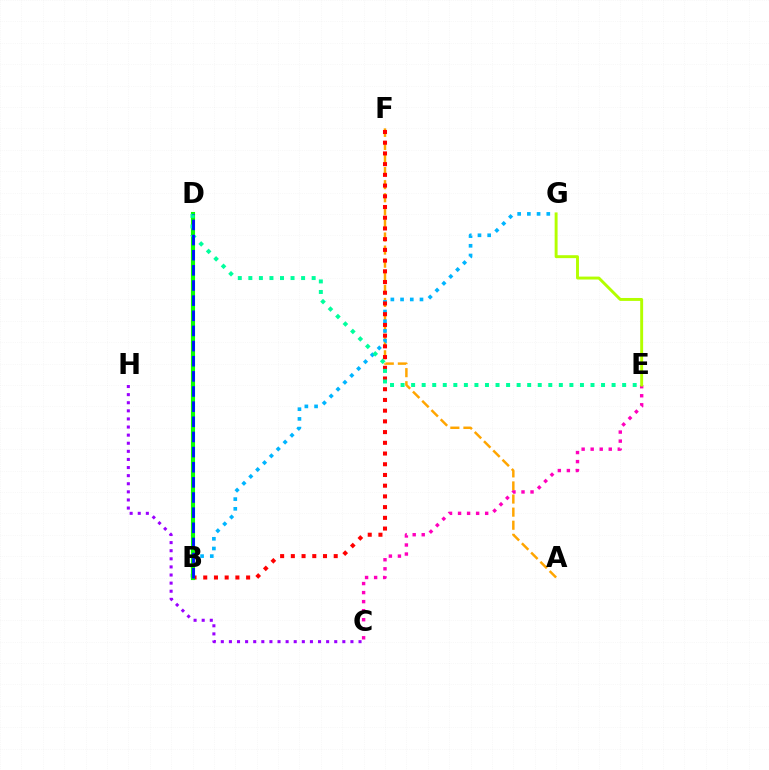{('A', 'F'): [{'color': '#ffa500', 'line_style': 'dashed', 'thickness': 1.78}], ('B', 'G'): [{'color': '#00b5ff', 'line_style': 'dotted', 'thickness': 2.64}], ('B', 'F'): [{'color': '#ff0000', 'line_style': 'dotted', 'thickness': 2.91}], ('B', 'D'): [{'color': '#08ff00', 'line_style': 'solid', 'thickness': 2.96}, {'color': '#0010ff', 'line_style': 'dashed', 'thickness': 2.06}], ('C', 'E'): [{'color': '#ff00bd', 'line_style': 'dotted', 'thickness': 2.46}], ('D', 'E'): [{'color': '#00ff9d', 'line_style': 'dotted', 'thickness': 2.87}], ('C', 'H'): [{'color': '#9b00ff', 'line_style': 'dotted', 'thickness': 2.2}], ('E', 'G'): [{'color': '#b3ff00', 'line_style': 'solid', 'thickness': 2.11}]}